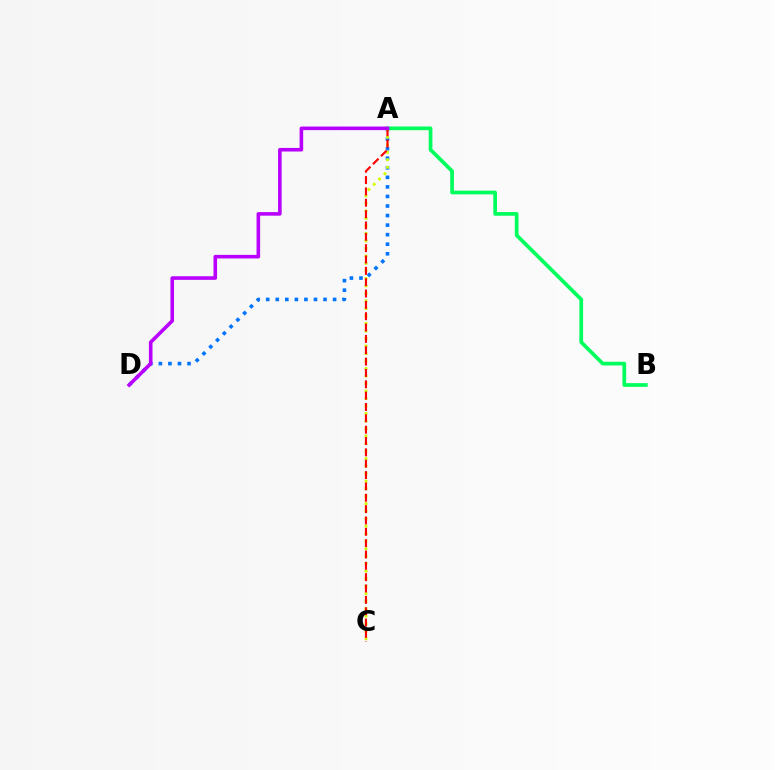{('A', 'D'): [{'color': '#0074ff', 'line_style': 'dotted', 'thickness': 2.6}, {'color': '#b900ff', 'line_style': 'solid', 'thickness': 2.58}], ('A', 'B'): [{'color': '#00ff5c', 'line_style': 'solid', 'thickness': 2.68}], ('A', 'C'): [{'color': '#d1ff00', 'line_style': 'dotted', 'thickness': 2.04}, {'color': '#ff0000', 'line_style': 'dashed', 'thickness': 1.54}]}